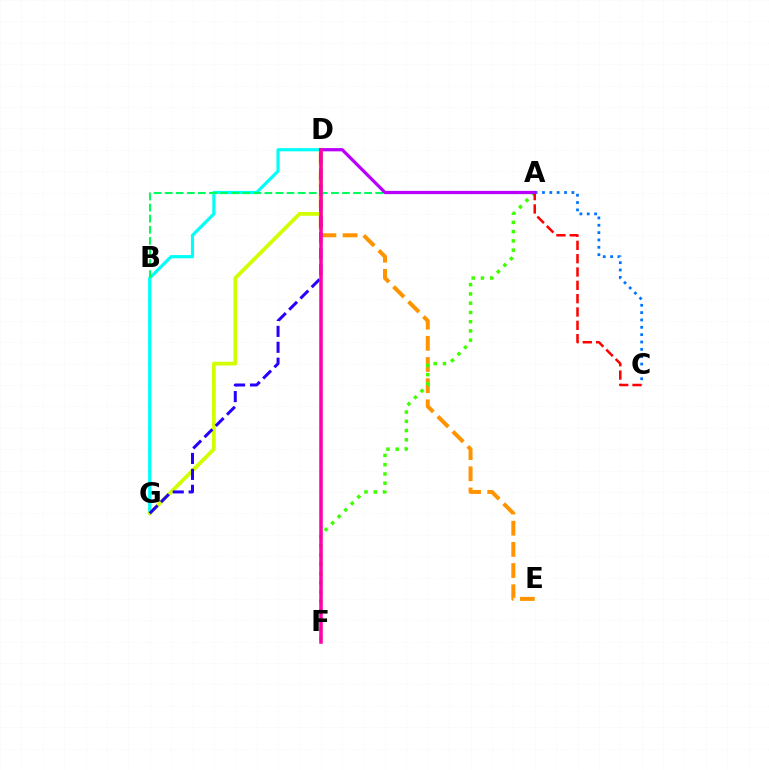{('D', 'E'): [{'color': '#ff9400', 'line_style': 'dashed', 'thickness': 2.88}], ('D', 'G'): [{'color': '#00fff6', 'line_style': 'solid', 'thickness': 2.29}, {'color': '#d1ff00', 'line_style': 'solid', 'thickness': 2.71}, {'color': '#2500ff', 'line_style': 'dashed', 'thickness': 2.16}], ('A', 'F'): [{'color': '#3dff00', 'line_style': 'dotted', 'thickness': 2.51}], ('A', 'C'): [{'color': '#0074ff', 'line_style': 'dotted', 'thickness': 2.0}, {'color': '#ff0000', 'line_style': 'dashed', 'thickness': 1.81}], ('A', 'B'): [{'color': '#00ff5c', 'line_style': 'dashed', 'thickness': 1.51}], ('A', 'D'): [{'color': '#b900ff', 'line_style': 'solid', 'thickness': 2.33}], ('D', 'F'): [{'color': '#ff00ac', 'line_style': 'solid', 'thickness': 2.54}]}